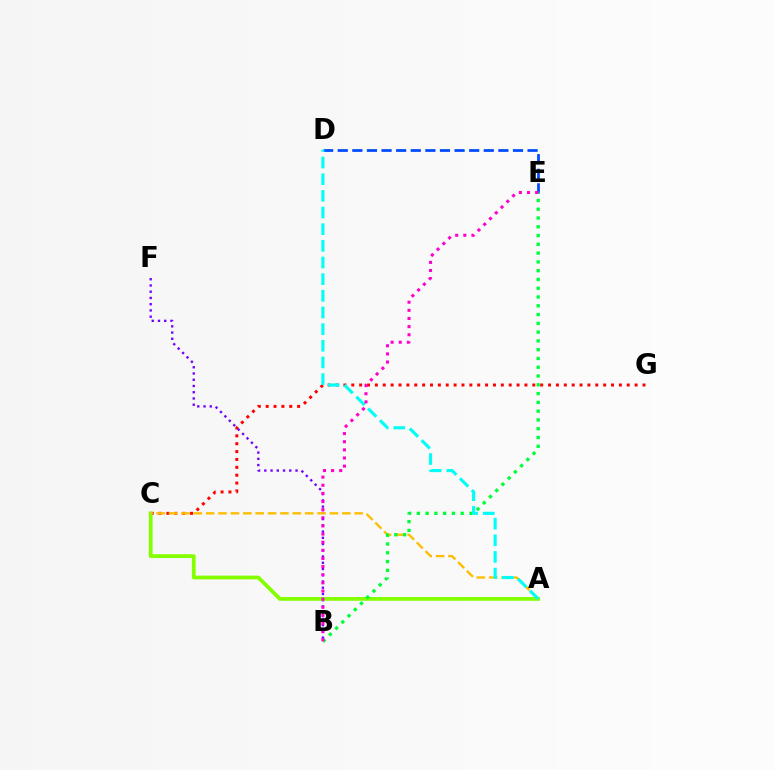{('C', 'G'): [{'color': '#ff0000', 'line_style': 'dotted', 'thickness': 2.14}], ('B', 'F'): [{'color': '#7200ff', 'line_style': 'dotted', 'thickness': 1.69}], ('D', 'E'): [{'color': '#004bff', 'line_style': 'dashed', 'thickness': 1.98}], ('A', 'C'): [{'color': '#84ff00', 'line_style': 'solid', 'thickness': 2.71}, {'color': '#ffbd00', 'line_style': 'dashed', 'thickness': 1.68}], ('B', 'E'): [{'color': '#00ff39', 'line_style': 'dotted', 'thickness': 2.39}, {'color': '#ff00cf', 'line_style': 'dotted', 'thickness': 2.21}], ('A', 'D'): [{'color': '#00fff6', 'line_style': 'dashed', 'thickness': 2.26}]}